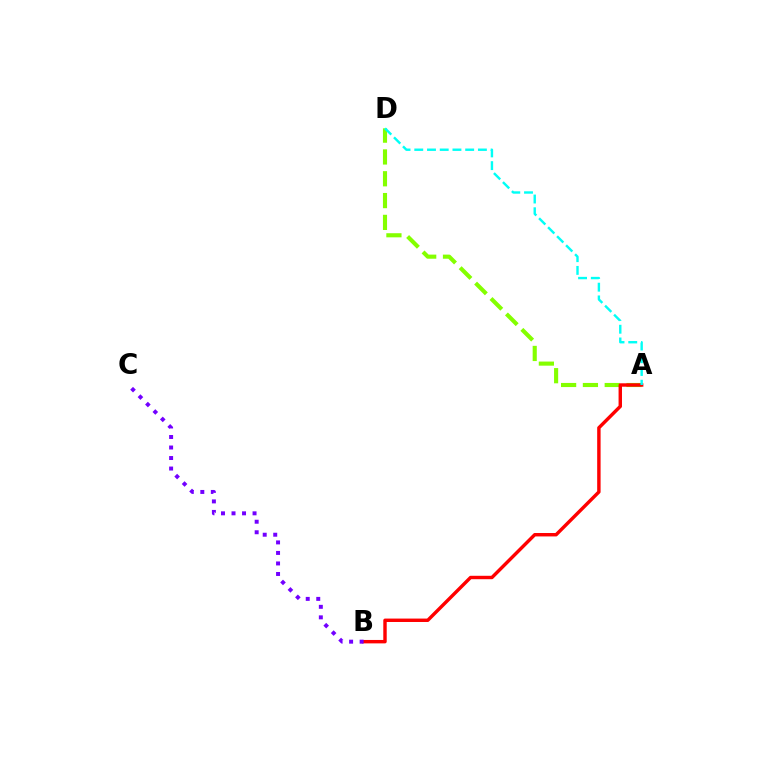{('A', 'D'): [{'color': '#84ff00', 'line_style': 'dashed', 'thickness': 2.96}, {'color': '#00fff6', 'line_style': 'dashed', 'thickness': 1.73}], ('A', 'B'): [{'color': '#ff0000', 'line_style': 'solid', 'thickness': 2.46}], ('B', 'C'): [{'color': '#7200ff', 'line_style': 'dotted', 'thickness': 2.86}]}